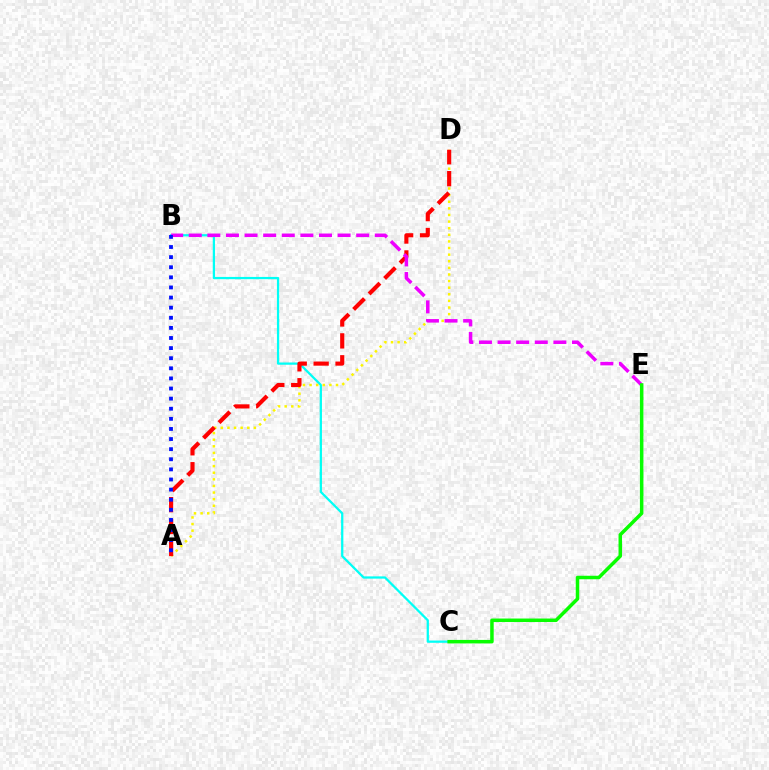{('B', 'C'): [{'color': '#00fff6', 'line_style': 'solid', 'thickness': 1.62}], ('A', 'D'): [{'color': '#fcf500', 'line_style': 'dotted', 'thickness': 1.8}, {'color': '#ff0000', 'line_style': 'dashed', 'thickness': 2.98}], ('B', 'E'): [{'color': '#ee00ff', 'line_style': 'dashed', 'thickness': 2.53}], ('C', 'E'): [{'color': '#08ff00', 'line_style': 'solid', 'thickness': 2.52}], ('A', 'B'): [{'color': '#0010ff', 'line_style': 'dotted', 'thickness': 2.75}]}